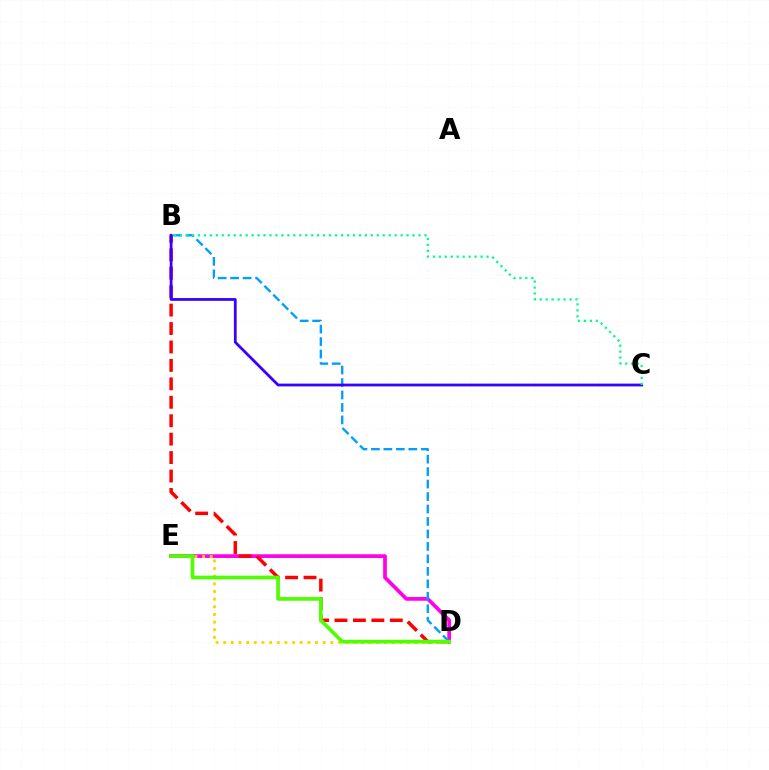{('D', 'E'): [{'color': '#ff00ed', 'line_style': 'solid', 'thickness': 2.67}, {'color': '#ffd500', 'line_style': 'dotted', 'thickness': 2.08}, {'color': '#4fff00', 'line_style': 'solid', 'thickness': 2.65}], ('B', 'D'): [{'color': '#ff0000', 'line_style': 'dashed', 'thickness': 2.5}, {'color': '#009eff', 'line_style': 'dashed', 'thickness': 1.69}], ('B', 'C'): [{'color': '#3700ff', 'line_style': 'solid', 'thickness': 1.99}, {'color': '#00ff86', 'line_style': 'dotted', 'thickness': 1.62}]}